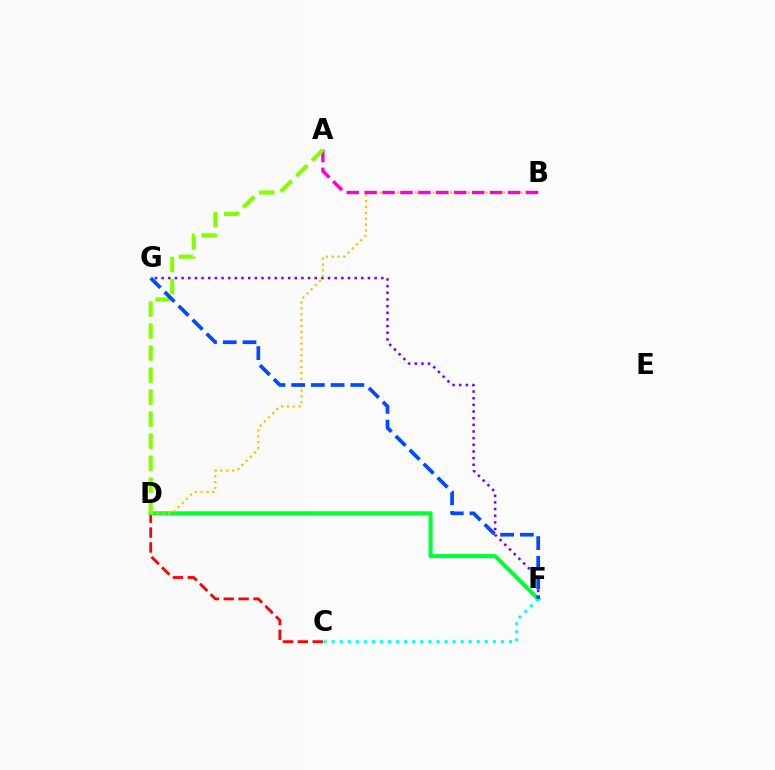{('C', 'D'): [{'color': '#ff0000', 'line_style': 'dashed', 'thickness': 2.02}], ('F', 'G'): [{'color': '#7200ff', 'line_style': 'dotted', 'thickness': 1.81}, {'color': '#004bff', 'line_style': 'dashed', 'thickness': 2.68}], ('D', 'F'): [{'color': '#00ff39', 'line_style': 'solid', 'thickness': 2.95}], ('B', 'D'): [{'color': '#ffbd00', 'line_style': 'dotted', 'thickness': 1.59}], ('A', 'B'): [{'color': '#ff00cf', 'line_style': 'dashed', 'thickness': 2.43}], ('C', 'F'): [{'color': '#00fff6', 'line_style': 'dotted', 'thickness': 2.19}], ('A', 'D'): [{'color': '#84ff00', 'line_style': 'dashed', 'thickness': 2.99}]}